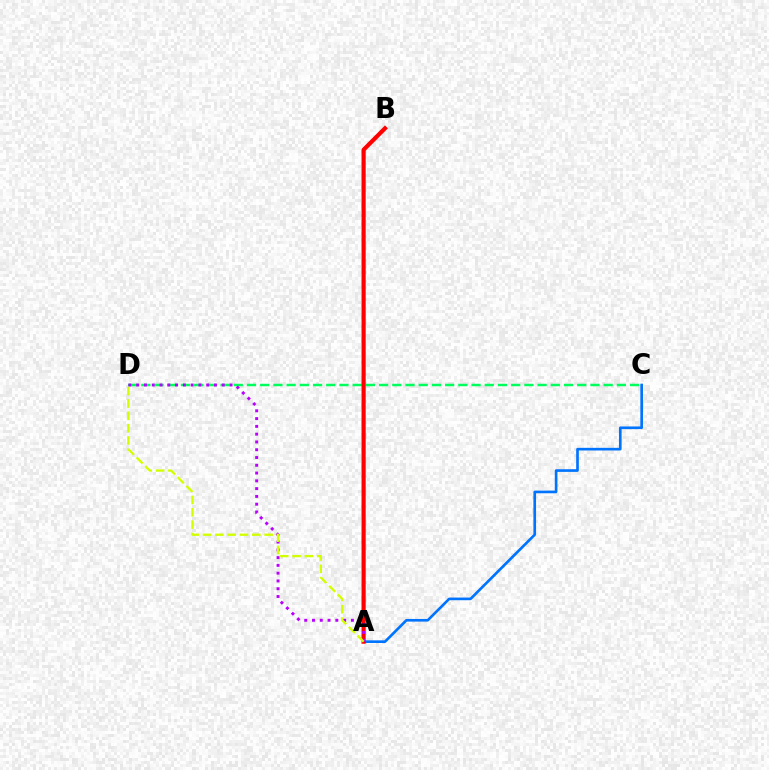{('C', 'D'): [{'color': '#00ff5c', 'line_style': 'dashed', 'thickness': 1.79}], ('A', 'C'): [{'color': '#0074ff', 'line_style': 'solid', 'thickness': 1.91}], ('A', 'B'): [{'color': '#ff0000', 'line_style': 'solid', 'thickness': 2.99}], ('A', 'D'): [{'color': '#b900ff', 'line_style': 'dotted', 'thickness': 2.11}, {'color': '#d1ff00', 'line_style': 'dashed', 'thickness': 1.67}]}